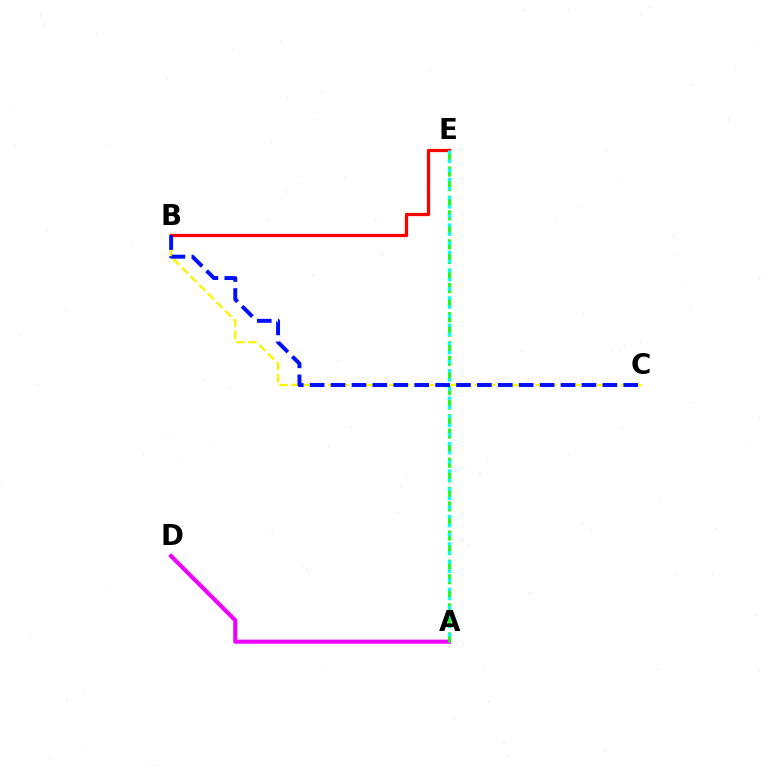{('A', 'D'): [{'color': '#ee00ff', 'line_style': 'solid', 'thickness': 2.95}], ('A', 'E'): [{'color': '#08ff00', 'line_style': 'dashed', 'thickness': 1.98}, {'color': '#00fff6', 'line_style': 'dotted', 'thickness': 2.47}], ('B', 'C'): [{'color': '#fcf500', 'line_style': 'dashed', 'thickness': 1.66}, {'color': '#0010ff', 'line_style': 'dashed', 'thickness': 2.84}], ('B', 'E'): [{'color': '#ff0000', 'line_style': 'solid', 'thickness': 2.34}]}